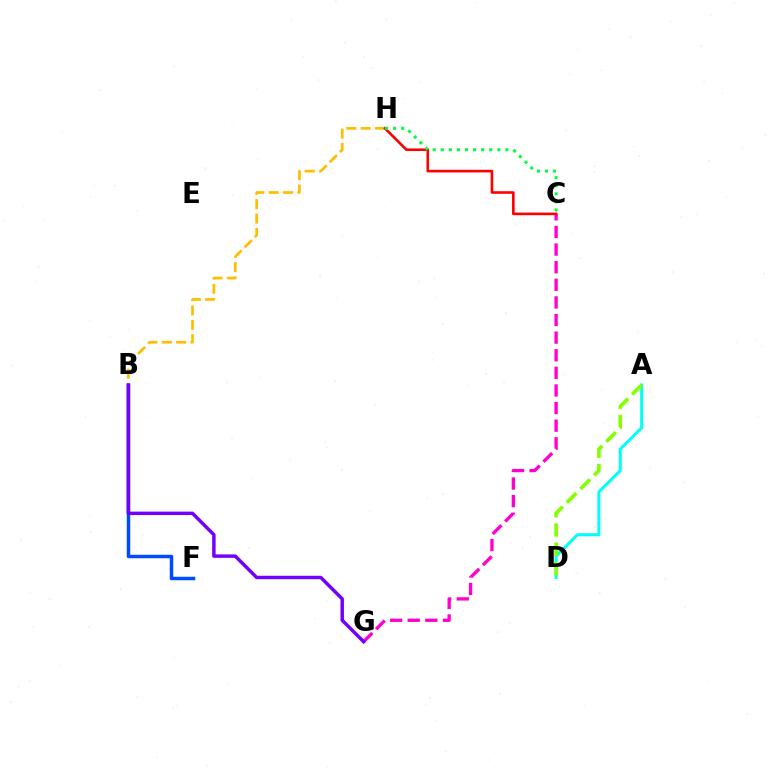{('A', 'D'): [{'color': '#00fff6', 'line_style': 'solid', 'thickness': 2.18}, {'color': '#84ff00', 'line_style': 'dashed', 'thickness': 2.62}], ('C', 'G'): [{'color': '#ff00cf', 'line_style': 'dashed', 'thickness': 2.39}], ('B', 'H'): [{'color': '#ffbd00', 'line_style': 'dashed', 'thickness': 1.95}], ('B', 'F'): [{'color': '#004bff', 'line_style': 'solid', 'thickness': 2.51}], ('C', 'H'): [{'color': '#ff0000', 'line_style': 'solid', 'thickness': 1.89}, {'color': '#00ff39', 'line_style': 'dotted', 'thickness': 2.19}], ('B', 'G'): [{'color': '#7200ff', 'line_style': 'solid', 'thickness': 2.49}]}